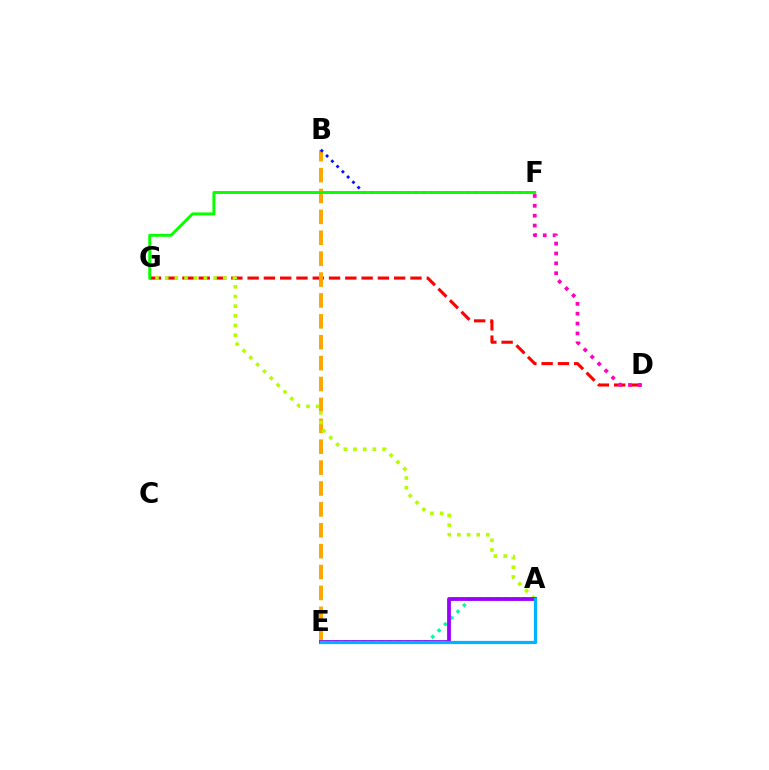{('D', 'G'): [{'color': '#ff0000', 'line_style': 'dashed', 'thickness': 2.21}], ('B', 'E'): [{'color': '#ffa500', 'line_style': 'dashed', 'thickness': 2.84}], ('B', 'F'): [{'color': '#0010ff', 'line_style': 'dotted', 'thickness': 2.02}], ('A', 'G'): [{'color': '#b3ff00', 'line_style': 'dotted', 'thickness': 2.63}], ('A', 'E'): [{'color': '#00ff9d', 'line_style': 'dotted', 'thickness': 2.42}, {'color': '#9b00ff', 'line_style': 'solid', 'thickness': 2.73}, {'color': '#00b5ff', 'line_style': 'solid', 'thickness': 2.32}], ('D', 'F'): [{'color': '#ff00bd', 'line_style': 'dotted', 'thickness': 2.68}], ('F', 'G'): [{'color': '#08ff00', 'line_style': 'solid', 'thickness': 2.11}]}